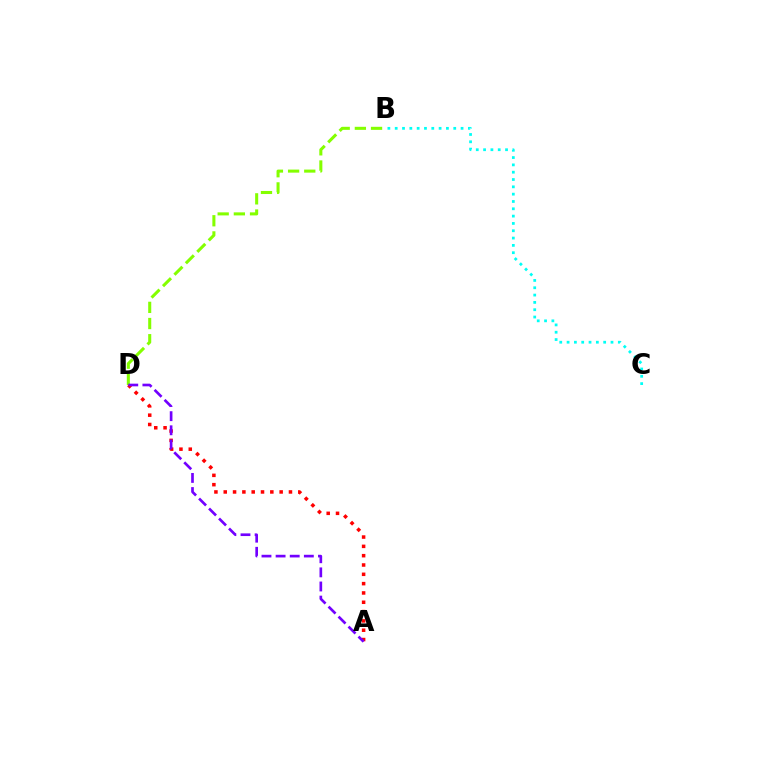{('B', 'D'): [{'color': '#84ff00', 'line_style': 'dashed', 'thickness': 2.2}], ('A', 'D'): [{'color': '#ff0000', 'line_style': 'dotted', 'thickness': 2.53}, {'color': '#7200ff', 'line_style': 'dashed', 'thickness': 1.92}], ('B', 'C'): [{'color': '#00fff6', 'line_style': 'dotted', 'thickness': 1.99}]}